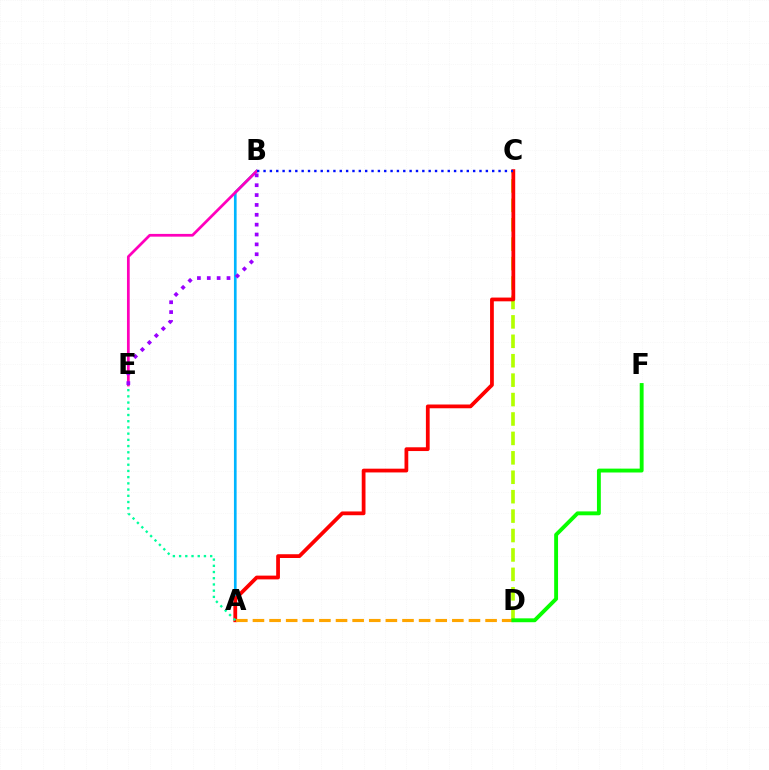{('A', 'B'): [{'color': '#00b5ff', 'line_style': 'solid', 'thickness': 1.93}], ('C', 'D'): [{'color': '#b3ff00', 'line_style': 'dashed', 'thickness': 2.64}], ('A', 'C'): [{'color': '#ff0000', 'line_style': 'solid', 'thickness': 2.71}], ('B', 'E'): [{'color': '#ff00bd', 'line_style': 'solid', 'thickness': 1.97}, {'color': '#9b00ff', 'line_style': 'dotted', 'thickness': 2.68}], ('B', 'C'): [{'color': '#0010ff', 'line_style': 'dotted', 'thickness': 1.73}], ('A', 'E'): [{'color': '#00ff9d', 'line_style': 'dotted', 'thickness': 1.69}], ('A', 'D'): [{'color': '#ffa500', 'line_style': 'dashed', 'thickness': 2.26}], ('D', 'F'): [{'color': '#08ff00', 'line_style': 'solid', 'thickness': 2.79}]}